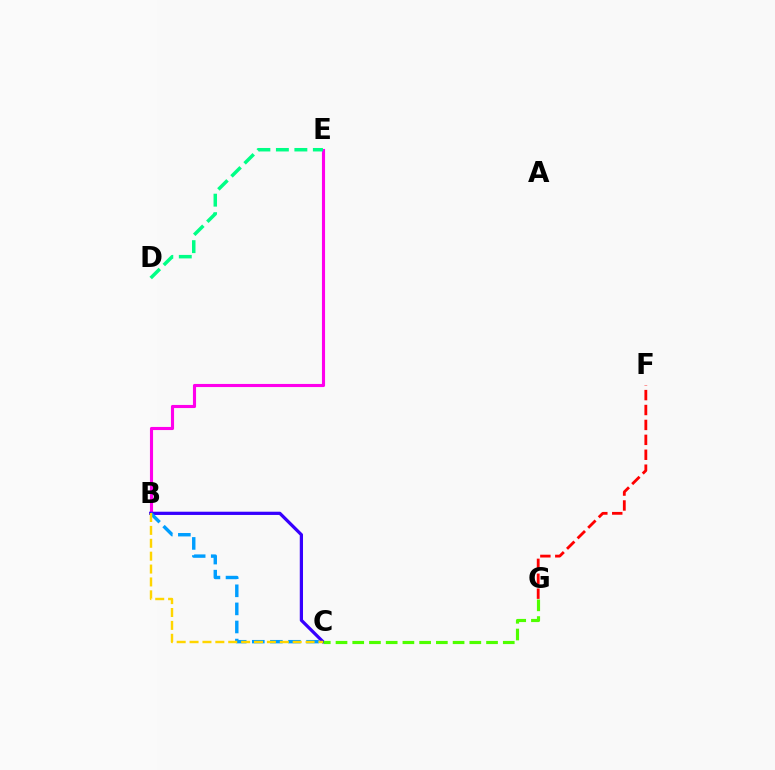{('B', 'E'): [{'color': '#ff00ed', 'line_style': 'solid', 'thickness': 2.24}], ('B', 'C'): [{'color': '#3700ff', 'line_style': 'solid', 'thickness': 2.33}, {'color': '#009eff', 'line_style': 'dashed', 'thickness': 2.46}, {'color': '#ffd500', 'line_style': 'dashed', 'thickness': 1.75}], ('F', 'G'): [{'color': '#ff0000', 'line_style': 'dashed', 'thickness': 2.03}], ('C', 'G'): [{'color': '#4fff00', 'line_style': 'dashed', 'thickness': 2.27}], ('D', 'E'): [{'color': '#00ff86', 'line_style': 'dashed', 'thickness': 2.51}]}